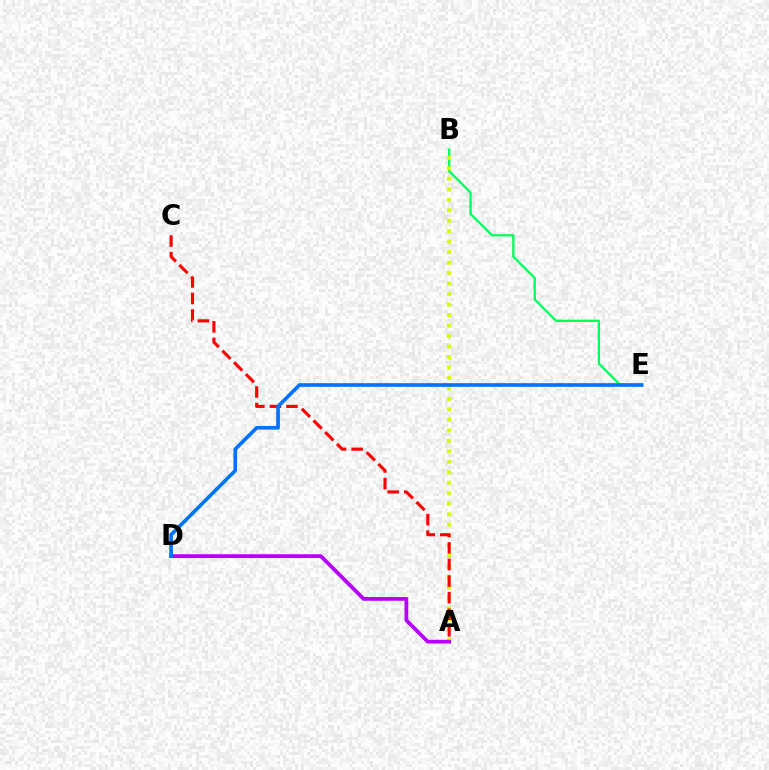{('B', 'E'): [{'color': '#00ff5c', 'line_style': 'solid', 'thickness': 1.66}], ('A', 'B'): [{'color': '#d1ff00', 'line_style': 'dotted', 'thickness': 2.85}], ('A', 'C'): [{'color': '#ff0000', 'line_style': 'dashed', 'thickness': 2.25}], ('A', 'D'): [{'color': '#b900ff', 'line_style': 'solid', 'thickness': 2.71}], ('D', 'E'): [{'color': '#0074ff', 'line_style': 'solid', 'thickness': 2.64}]}